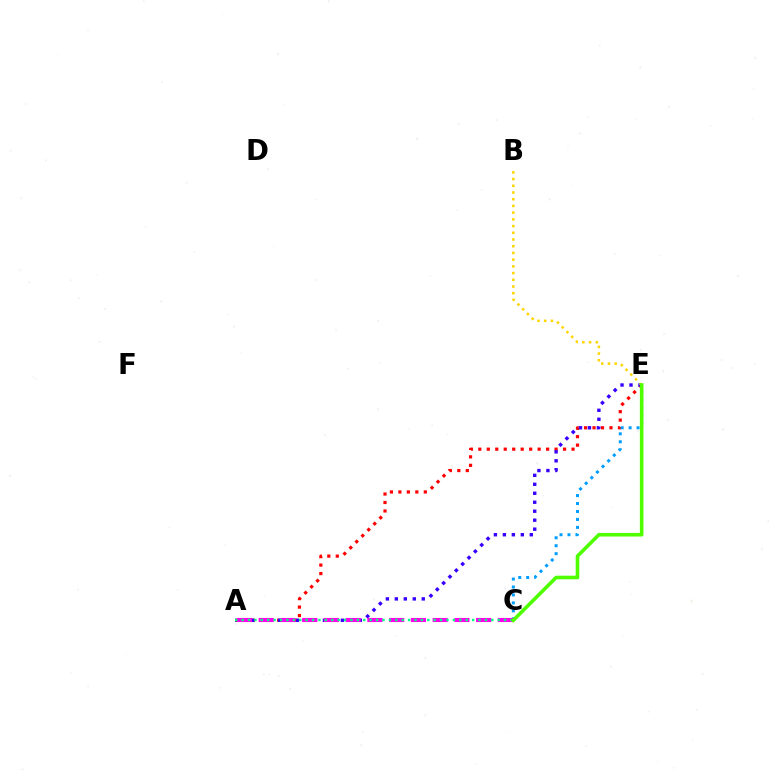{('A', 'E'): [{'color': '#ff0000', 'line_style': 'dotted', 'thickness': 2.3}, {'color': '#3700ff', 'line_style': 'dotted', 'thickness': 2.44}], ('C', 'E'): [{'color': '#009eff', 'line_style': 'dotted', 'thickness': 2.16}, {'color': '#4fff00', 'line_style': 'solid', 'thickness': 2.59}], ('B', 'E'): [{'color': '#ffd500', 'line_style': 'dotted', 'thickness': 1.82}], ('A', 'C'): [{'color': '#ff00ed', 'line_style': 'dashed', 'thickness': 2.95}, {'color': '#00ff86', 'line_style': 'dotted', 'thickness': 1.74}]}